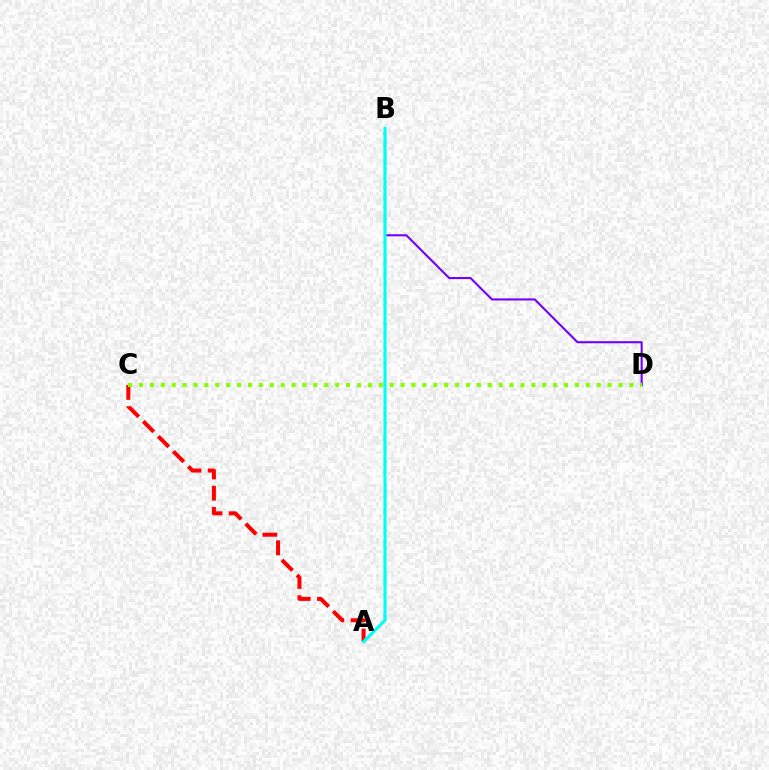{('A', 'C'): [{'color': '#ff0000', 'line_style': 'dashed', 'thickness': 2.89}], ('B', 'D'): [{'color': '#7200ff', 'line_style': 'solid', 'thickness': 1.51}], ('C', 'D'): [{'color': '#84ff00', 'line_style': 'dotted', 'thickness': 2.96}], ('A', 'B'): [{'color': '#00fff6', 'line_style': 'solid', 'thickness': 2.24}]}